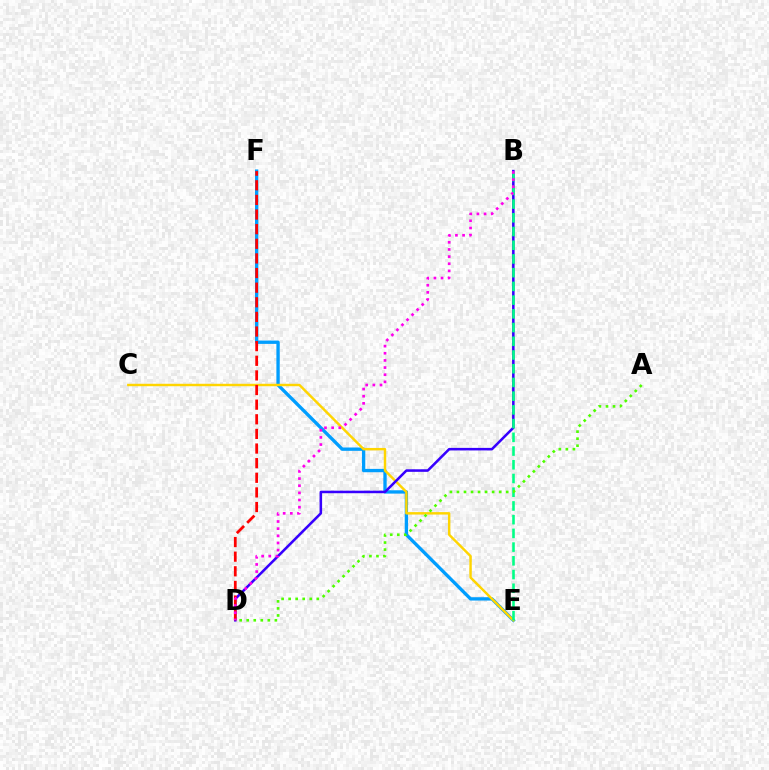{('E', 'F'): [{'color': '#009eff', 'line_style': 'solid', 'thickness': 2.4}], ('C', 'E'): [{'color': '#ffd500', 'line_style': 'solid', 'thickness': 1.76}], ('B', 'D'): [{'color': '#3700ff', 'line_style': 'solid', 'thickness': 1.83}, {'color': '#ff00ed', 'line_style': 'dotted', 'thickness': 1.94}], ('B', 'E'): [{'color': '#00ff86', 'line_style': 'dashed', 'thickness': 1.86}], ('A', 'D'): [{'color': '#4fff00', 'line_style': 'dotted', 'thickness': 1.91}], ('D', 'F'): [{'color': '#ff0000', 'line_style': 'dashed', 'thickness': 1.99}]}